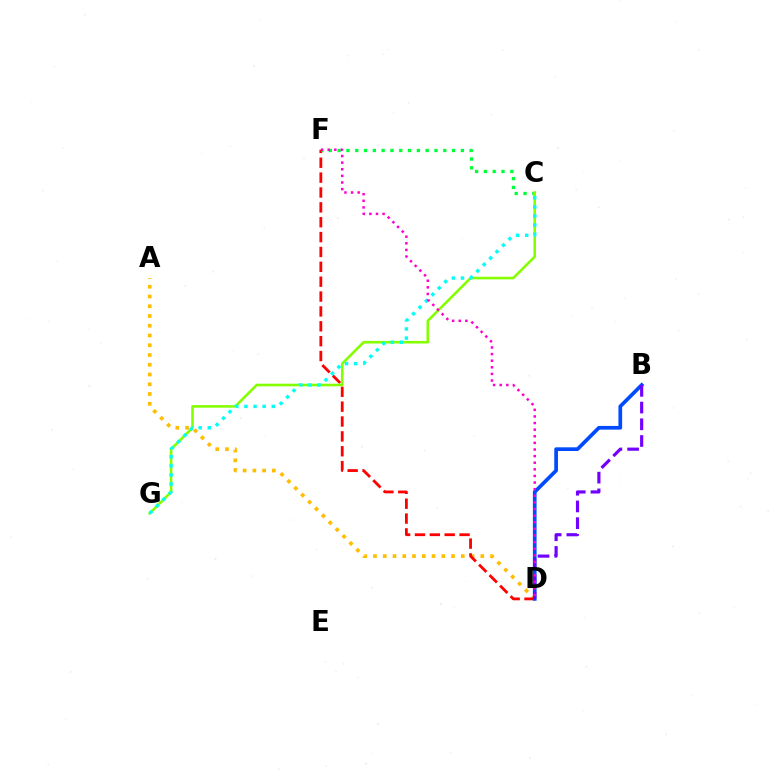{('A', 'D'): [{'color': '#ffbd00', 'line_style': 'dotted', 'thickness': 2.65}], ('D', 'F'): [{'color': '#ff0000', 'line_style': 'dashed', 'thickness': 2.02}, {'color': '#ff00cf', 'line_style': 'dotted', 'thickness': 1.8}], ('C', 'F'): [{'color': '#00ff39', 'line_style': 'dotted', 'thickness': 2.39}], ('B', 'D'): [{'color': '#004bff', 'line_style': 'solid', 'thickness': 2.66}, {'color': '#7200ff', 'line_style': 'dashed', 'thickness': 2.27}], ('C', 'G'): [{'color': '#84ff00', 'line_style': 'solid', 'thickness': 1.87}, {'color': '#00fff6', 'line_style': 'dotted', 'thickness': 2.47}]}